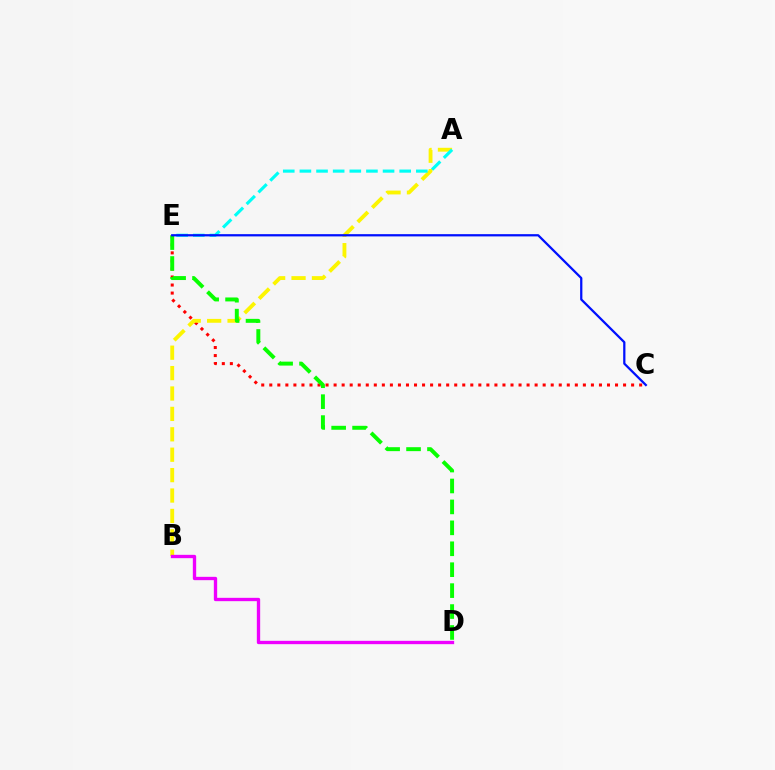{('C', 'E'): [{'color': '#ff0000', 'line_style': 'dotted', 'thickness': 2.18}, {'color': '#0010ff', 'line_style': 'solid', 'thickness': 1.62}], ('A', 'B'): [{'color': '#fcf500', 'line_style': 'dashed', 'thickness': 2.77}], ('D', 'E'): [{'color': '#08ff00', 'line_style': 'dashed', 'thickness': 2.84}], ('B', 'D'): [{'color': '#ee00ff', 'line_style': 'solid', 'thickness': 2.4}], ('A', 'E'): [{'color': '#00fff6', 'line_style': 'dashed', 'thickness': 2.26}]}